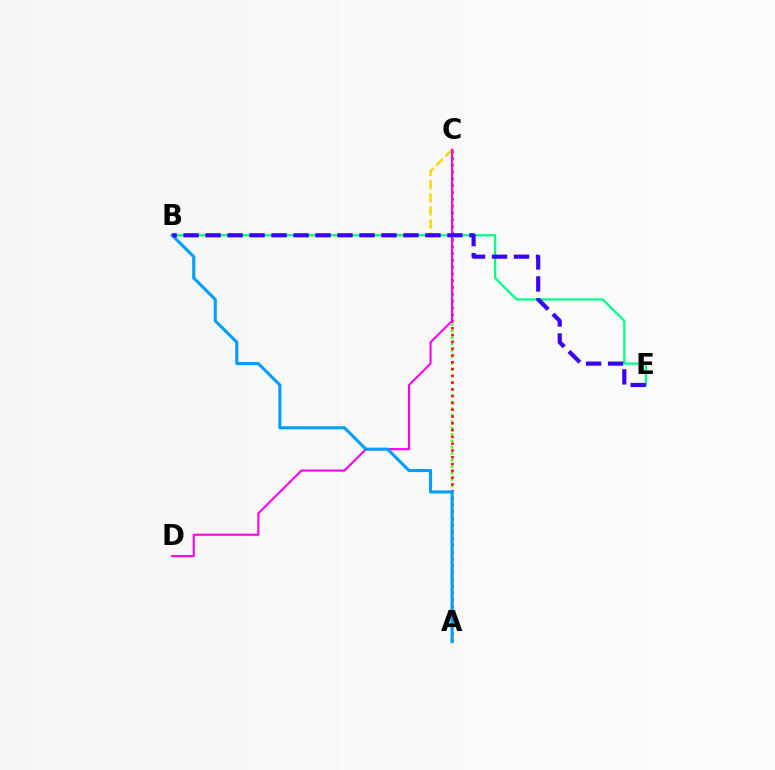{('A', 'C'): [{'color': '#4fff00', 'line_style': 'dotted', 'thickness': 1.75}, {'color': '#ff0000', 'line_style': 'dotted', 'thickness': 1.84}], ('B', 'C'): [{'color': '#ffd500', 'line_style': 'dashed', 'thickness': 1.78}], ('B', 'E'): [{'color': '#00ff86', 'line_style': 'solid', 'thickness': 1.64}, {'color': '#3700ff', 'line_style': 'dashed', 'thickness': 2.99}], ('C', 'D'): [{'color': '#ff00ed', 'line_style': 'solid', 'thickness': 1.53}], ('A', 'B'): [{'color': '#009eff', 'line_style': 'solid', 'thickness': 2.22}]}